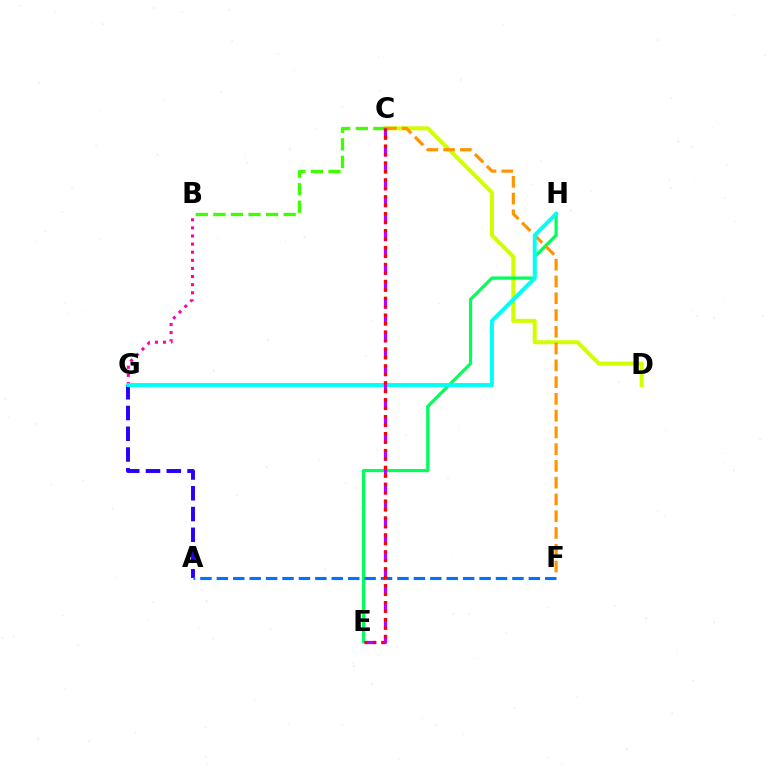{('C', 'D'): [{'color': '#d1ff00', 'line_style': 'solid', 'thickness': 2.89}], ('B', 'G'): [{'color': '#ff00ac', 'line_style': 'dotted', 'thickness': 2.2}], ('A', 'G'): [{'color': '#2500ff', 'line_style': 'dashed', 'thickness': 2.82}], ('E', 'H'): [{'color': '#00ff5c', 'line_style': 'solid', 'thickness': 2.31}], ('C', 'F'): [{'color': '#ff9400', 'line_style': 'dashed', 'thickness': 2.28}], ('B', 'C'): [{'color': '#3dff00', 'line_style': 'dashed', 'thickness': 2.39}], ('G', 'H'): [{'color': '#00fff6', 'line_style': 'solid', 'thickness': 2.82}], ('A', 'F'): [{'color': '#0074ff', 'line_style': 'dashed', 'thickness': 2.23}], ('C', 'E'): [{'color': '#b900ff', 'line_style': 'dashed', 'thickness': 2.29}, {'color': '#ff0000', 'line_style': 'dotted', 'thickness': 2.3}]}